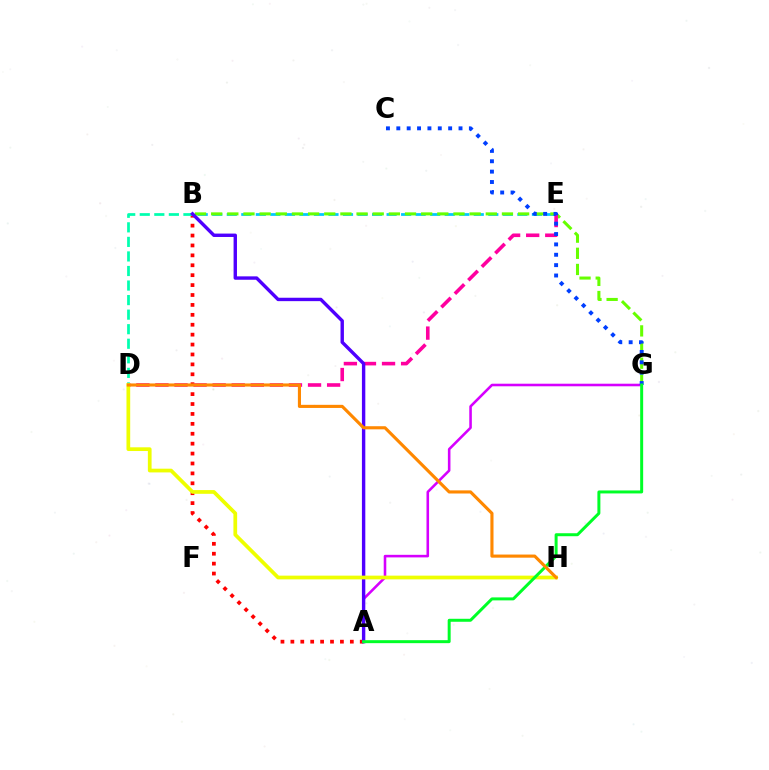{('A', 'B'): [{'color': '#ff0000', 'line_style': 'dotted', 'thickness': 2.69}, {'color': '#4f00ff', 'line_style': 'solid', 'thickness': 2.45}], ('B', 'E'): [{'color': '#00c7ff', 'line_style': 'dashed', 'thickness': 1.97}], ('B', 'G'): [{'color': '#66ff00', 'line_style': 'dashed', 'thickness': 2.19}], ('D', 'E'): [{'color': '#ff00a0', 'line_style': 'dashed', 'thickness': 2.59}], ('B', 'D'): [{'color': '#00ffaf', 'line_style': 'dashed', 'thickness': 1.98}], ('A', 'G'): [{'color': '#d600ff', 'line_style': 'solid', 'thickness': 1.85}, {'color': '#00ff27', 'line_style': 'solid', 'thickness': 2.15}], ('D', 'H'): [{'color': '#eeff00', 'line_style': 'solid', 'thickness': 2.68}, {'color': '#ff8800', 'line_style': 'solid', 'thickness': 2.25}], ('C', 'G'): [{'color': '#003fff', 'line_style': 'dotted', 'thickness': 2.82}]}